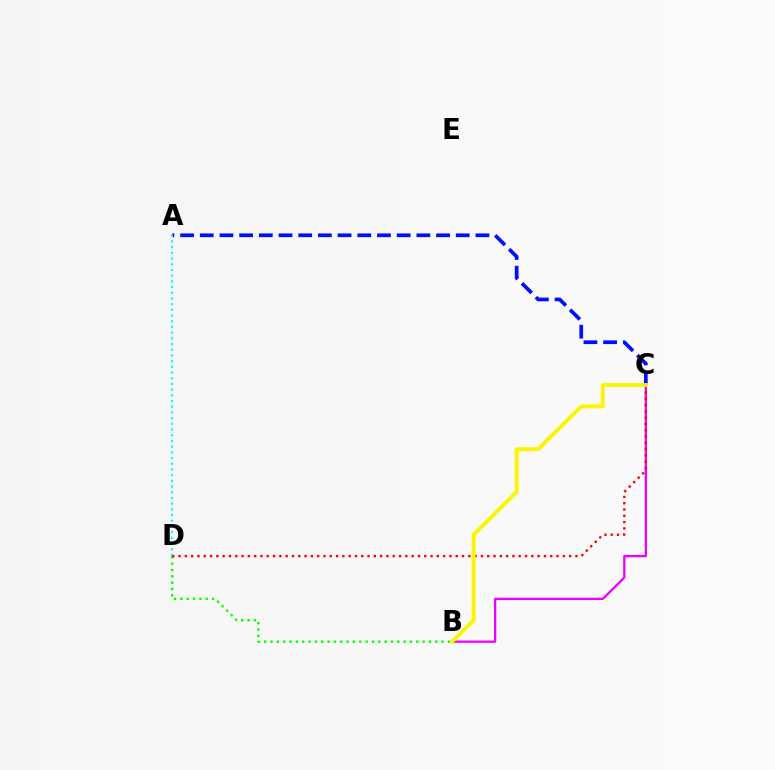{('A', 'C'): [{'color': '#0010ff', 'line_style': 'dashed', 'thickness': 2.67}], ('B', 'C'): [{'color': '#ee00ff', 'line_style': 'solid', 'thickness': 1.65}, {'color': '#fcf500', 'line_style': 'solid', 'thickness': 2.79}], ('B', 'D'): [{'color': '#08ff00', 'line_style': 'dotted', 'thickness': 1.72}], ('A', 'D'): [{'color': '#00fff6', 'line_style': 'dotted', 'thickness': 1.55}], ('C', 'D'): [{'color': '#ff0000', 'line_style': 'dotted', 'thickness': 1.71}]}